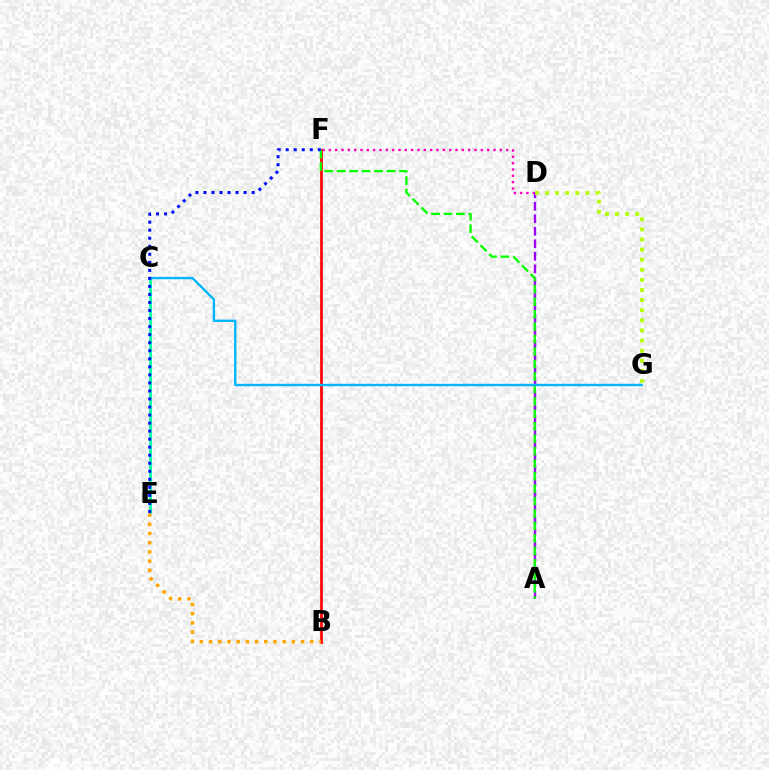{('D', 'F'): [{'color': '#ff00bd', 'line_style': 'dotted', 'thickness': 1.72}], ('B', 'F'): [{'color': '#ff0000', 'line_style': 'solid', 'thickness': 1.94}], ('A', 'D'): [{'color': '#9b00ff', 'line_style': 'dashed', 'thickness': 1.7}], ('D', 'G'): [{'color': '#b3ff00', 'line_style': 'dotted', 'thickness': 2.75}], ('C', 'E'): [{'color': '#00ff9d', 'line_style': 'solid', 'thickness': 1.99}], ('A', 'F'): [{'color': '#08ff00', 'line_style': 'dashed', 'thickness': 1.69}], ('C', 'G'): [{'color': '#00b5ff', 'line_style': 'solid', 'thickness': 1.71}], ('B', 'E'): [{'color': '#ffa500', 'line_style': 'dotted', 'thickness': 2.5}], ('E', 'F'): [{'color': '#0010ff', 'line_style': 'dotted', 'thickness': 2.18}]}